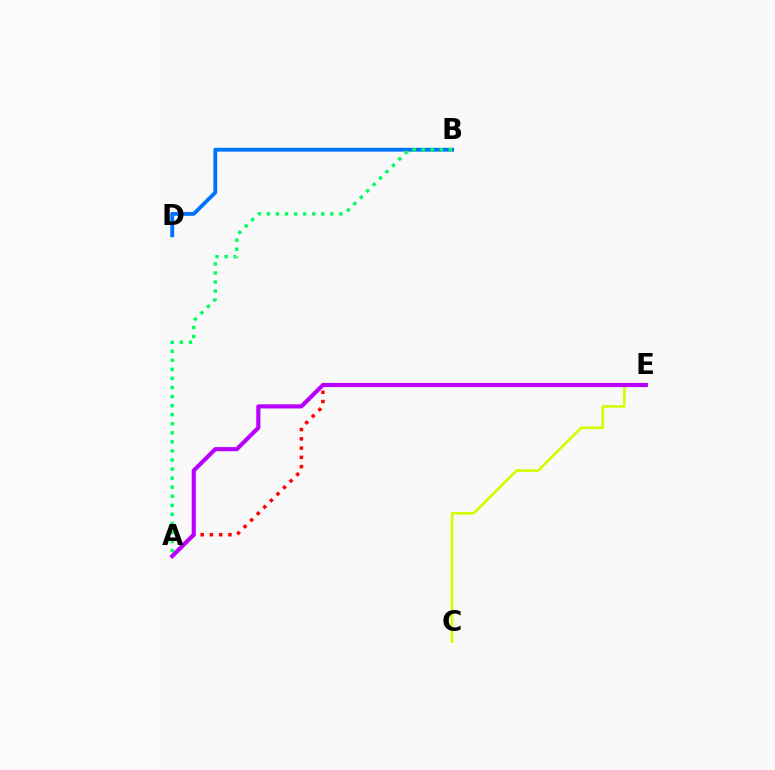{('A', 'E'): [{'color': '#ff0000', 'line_style': 'dotted', 'thickness': 2.52}, {'color': '#b900ff', 'line_style': 'solid', 'thickness': 2.98}], ('C', 'E'): [{'color': '#d1ff00', 'line_style': 'solid', 'thickness': 1.91}], ('B', 'D'): [{'color': '#0074ff', 'line_style': 'solid', 'thickness': 2.77}], ('A', 'B'): [{'color': '#00ff5c', 'line_style': 'dotted', 'thickness': 2.46}]}